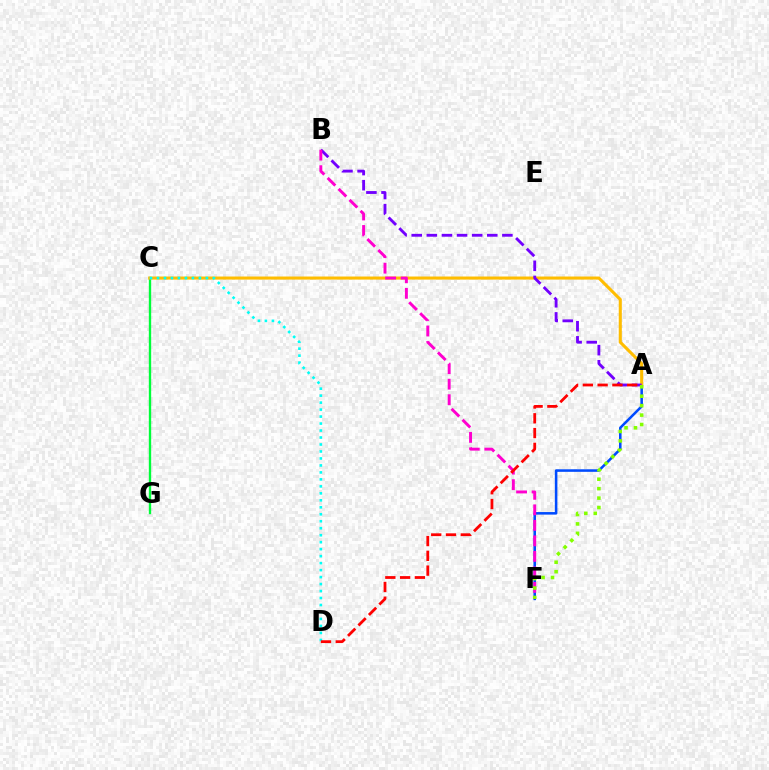{('C', 'G'): [{'color': '#00ff39', 'line_style': 'solid', 'thickness': 1.7}], ('A', 'F'): [{'color': '#004bff', 'line_style': 'solid', 'thickness': 1.84}, {'color': '#84ff00', 'line_style': 'dotted', 'thickness': 2.56}], ('A', 'C'): [{'color': '#ffbd00', 'line_style': 'solid', 'thickness': 2.21}], ('A', 'B'): [{'color': '#7200ff', 'line_style': 'dashed', 'thickness': 2.05}], ('C', 'D'): [{'color': '#00fff6', 'line_style': 'dotted', 'thickness': 1.9}], ('B', 'F'): [{'color': '#ff00cf', 'line_style': 'dashed', 'thickness': 2.11}], ('A', 'D'): [{'color': '#ff0000', 'line_style': 'dashed', 'thickness': 2.01}]}